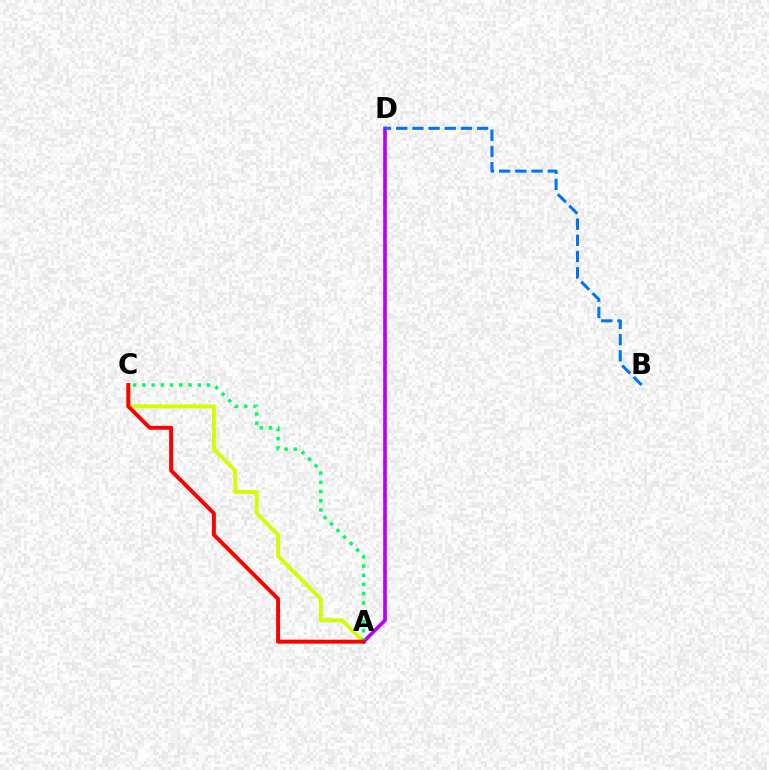{('A', 'C'): [{'color': '#d1ff00', 'line_style': 'solid', 'thickness': 2.78}, {'color': '#00ff5c', 'line_style': 'dotted', 'thickness': 2.51}, {'color': '#ff0000', 'line_style': 'solid', 'thickness': 2.82}], ('A', 'D'): [{'color': '#b900ff', 'line_style': 'solid', 'thickness': 2.63}], ('B', 'D'): [{'color': '#0074ff', 'line_style': 'dashed', 'thickness': 2.2}]}